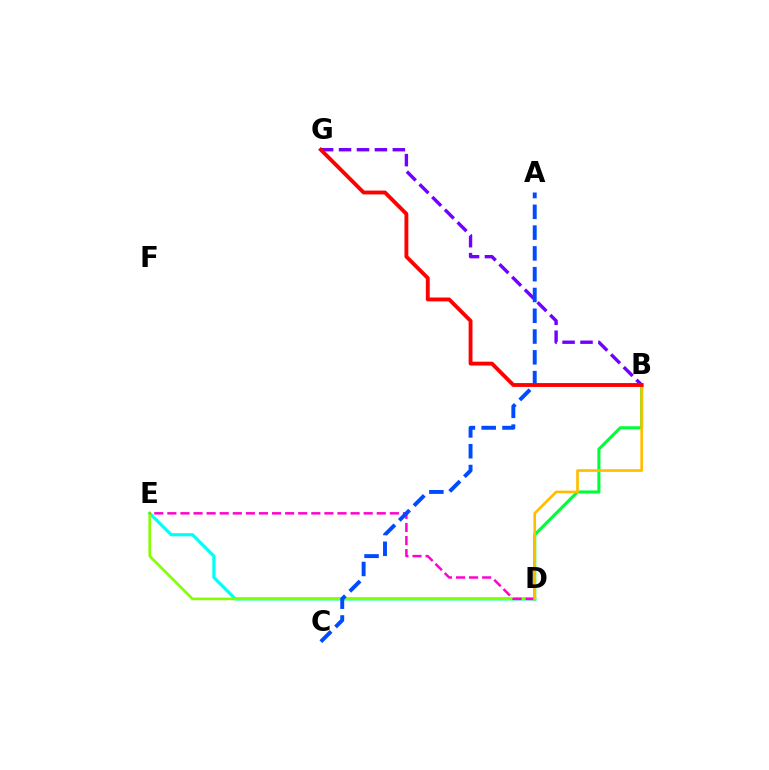{('B', 'D'): [{'color': '#00ff39', 'line_style': 'solid', 'thickness': 2.21}, {'color': '#ffbd00', 'line_style': 'solid', 'thickness': 1.89}], ('B', 'G'): [{'color': '#7200ff', 'line_style': 'dashed', 'thickness': 2.44}, {'color': '#ff0000', 'line_style': 'solid', 'thickness': 2.78}], ('D', 'E'): [{'color': '#00fff6', 'line_style': 'solid', 'thickness': 2.29}, {'color': '#84ff00', 'line_style': 'solid', 'thickness': 1.89}, {'color': '#ff00cf', 'line_style': 'dashed', 'thickness': 1.78}], ('A', 'C'): [{'color': '#004bff', 'line_style': 'dashed', 'thickness': 2.82}]}